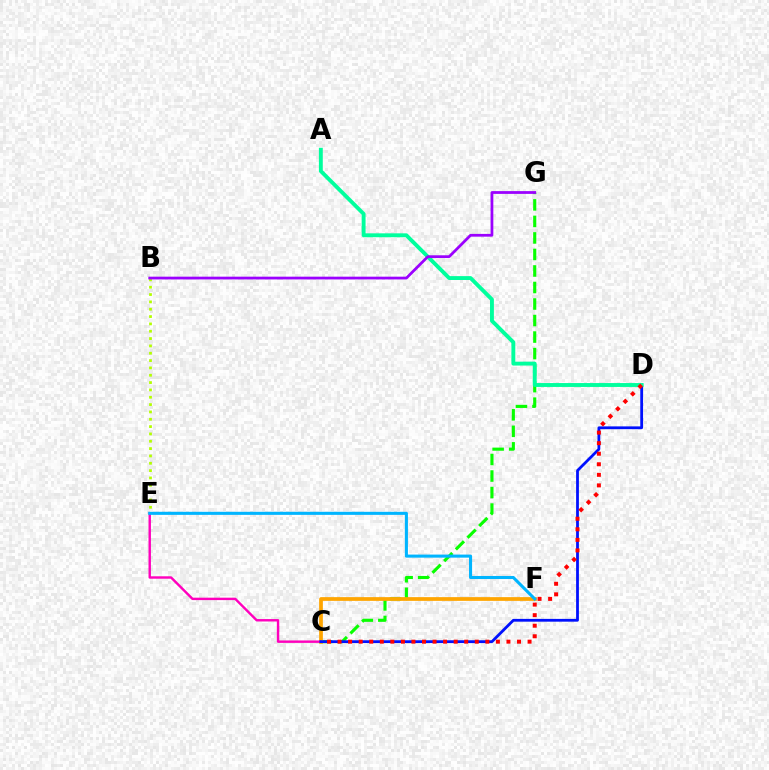{('C', 'G'): [{'color': '#08ff00', 'line_style': 'dashed', 'thickness': 2.24}], ('C', 'F'): [{'color': '#ffa500', 'line_style': 'solid', 'thickness': 2.69}], ('B', 'E'): [{'color': '#b3ff00', 'line_style': 'dotted', 'thickness': 1.99}], ('C', 'E'): [{'color': '#ff00bd', 'line_style': 'solid', 'thickness': 1.74}], ('C', 'D'): [{'color': '#0010ff', 'line_style': 'solid', 'thickness': 2.01}, {'color': '#ff0000', 'line_style': 'dotted', 'thickness': 2.87}], ('A', 'D'): [{'color': '#00ff9d', 'line_style': 'solid', 'thickness': 2.8}], ('E', 'F'): [{'color': '#00b5ff', 'line_style': 'solid', 'thickness': 2.2}], ('B', 'G'): [{'color': '#9b00ff', 'line_style': 'solid', 'thickness': 1.99}]}